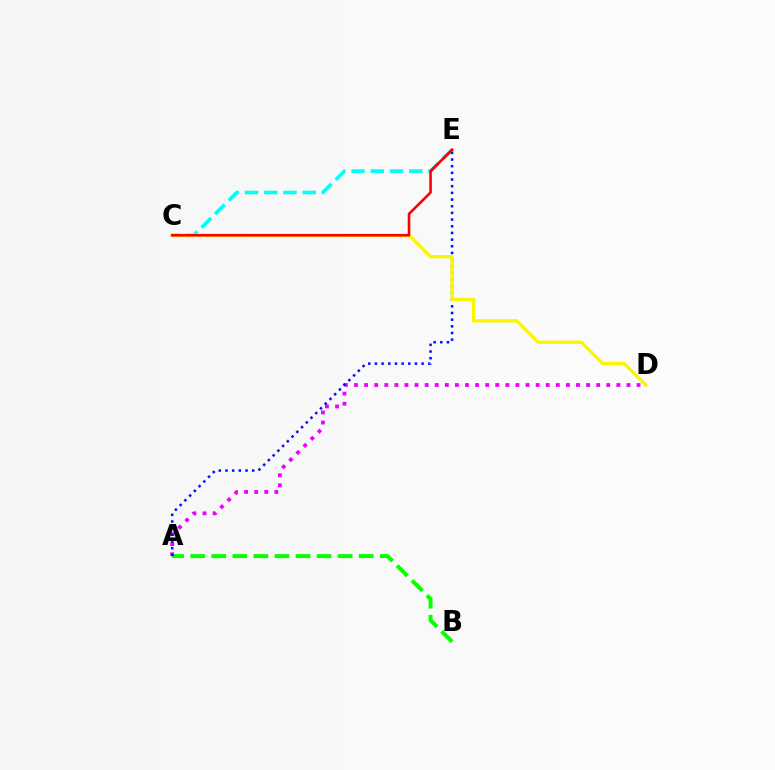{('A', 'B'): [{'color': '#08ff00', 'line_style': 'dashed', 'thickness': 2.86}], ('A', 'D'): [{'color': '#ee00ff', 'line_style': 'dotted', 'thickness': 2.74}], ('C', 'E'): [{'color': '#00fff6', 'line_style': 'dashed', 'thickness': 2.61}, {'color': '#ff0000', 'line_style': 'solid', 'thickness': 1.88}], ('A', 'E'): [{'color': '#0010ff', 'line_style': 'dotted', 'thickness': 1.81}], ('C', 'D'): [{'color': '#fcf500', 'line_style': 'solid', 'thickness': 2.37}]}